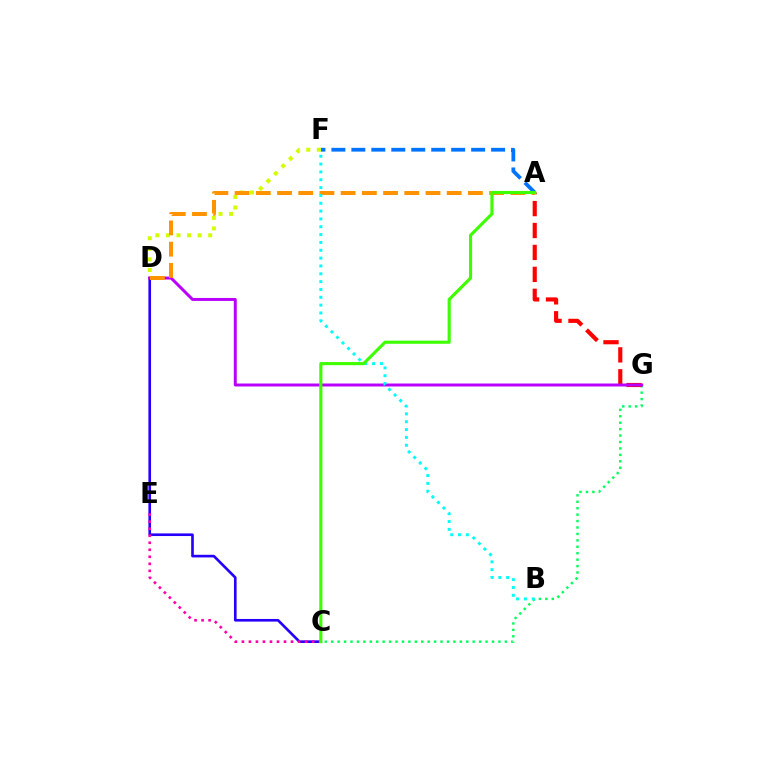{('A', 'F'): [{'color': '#0074ff', 'line_style': 'dashed', 'thickness': 2.71}], ('C', 'G'): [{'color': '#00ff5c', 'line_style': 'dotted', 'thickness': 1.75}], ('D', 'F'): [{'color': '#d1ff00', 'line_style': 'dotted', 'thickness': 2.87}], ('C', 'D'): [{'color': '#2500ff', 'line_style': 'solid', 'thickness': 1.9}], ('A', 'G'): [{'color': '#ff0000', 'line_style': 'dashed', 'thickness': 2.98}], ('C', 'E'): [{'color': '#ff00ac', 'line_style': 'dotted', 'thickness': 1.91}], ('D', 'G'): [{'color': '#b900ff', 'line_style': 'solid', 'thickness': 2.14}], ('A', 'D'): [{'color': '#ff9400', 'line_style': 'dashed', 'thickness': 2.88}], ('B', 'F'): [{'color': '#00fff6', 'line_style': 'dotted', 'thickness': 2.13}], ('A', 'C'): [{'color': '#3dff00', 'line_style': 'solid', 'thickness': 2.24}]}